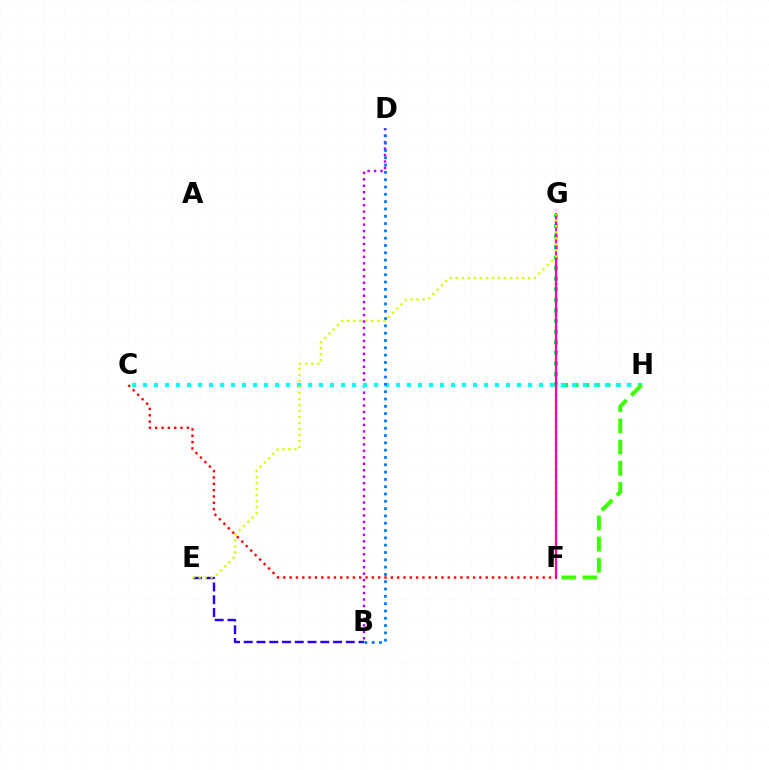{('B', 'E'): [{'color': '#2500ff', 'line_style': 'dashed', 'thickness': 1.73}], ('F', 'G'): [{'color': '#ff9400', 'line_style': 'dotted', 'thickness': 1.69}, {'color': '#ff00ac', 'line_style': 'solid', 'thickness': 1.57}], ('G', 'H'): [{'color': '#00ff5c', 'line_style': 'dotted', 'thickness': 2.87}], ('B', 'D'): [{'color': '#b900ff', 'line_style': 'dotted', 'thickness': 1.76}, {'color': '#0074ff', 'line_style': 'dotted', 'thickness': 1.99}], ('C', 'H'): [{'color': '#00fff6', 'line_style': 'dotted', 'thickness': 2.99}], ('F', 'H'): [{'color': '#3dff00', 'line_style': 'dashed', 'thickness': 2.88}], ('C', 'F'): [{'color': '#ff0000', 'line_style': 'dotted', 'thickness': 1.72}], ('E', 'G'): [{'color': '#d1ff00', 'line_style': 'dotted', 'thickness': 1.64}]}